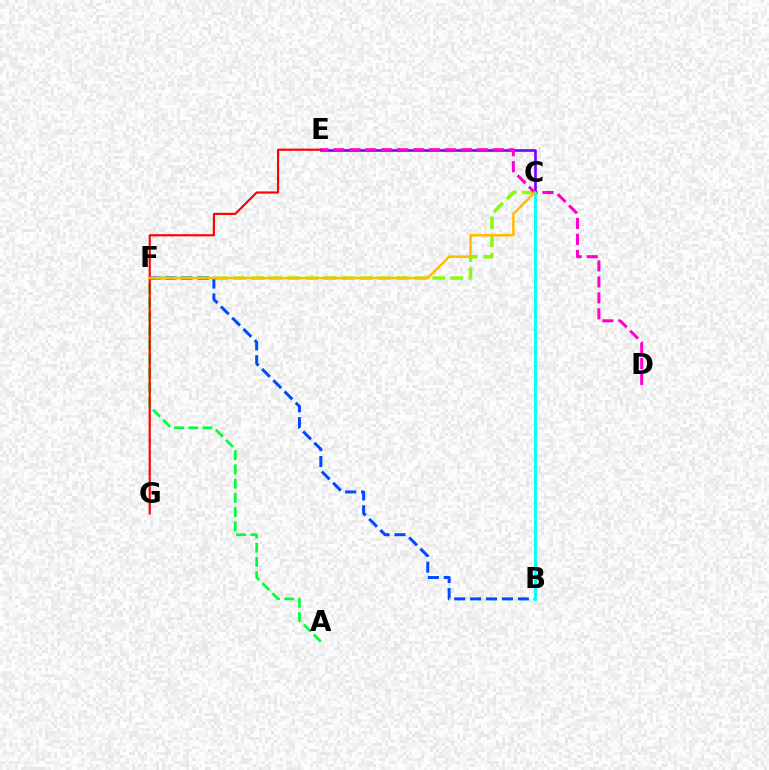{('A', 'F'): [{'color': '#00ff39', 'line_style': 'dashed', 'thickness': 1.93}], ('C', 'E'): [{'color': '#7200ff', 'line_style': 'solid', 'thickness': 1.88}], ('C', 'F'): [{'color': '#84ff00', 'line_style': 'dashed', 'thickness': 2.46}, {'color': '#ffbd00', 'line_style': 'solid', 'thickness': 1.8}], ('B', 'F'): [{'color': '#004bff', 'line_style': 'dashed', 'thickness': 2.16}], ('D', 'E'): [{'color': '#ff00cf', 'line_style': 'dashed', 'thickness': 2.17}], ('E', 'G'): [{'color': '#ff0000', 'line_style': 'solid', 'thickness': 1.54}], ('B', 'C'): [{'color': '#00fff6', 'line_style': 'solid', 'thickness': 2.04}]}